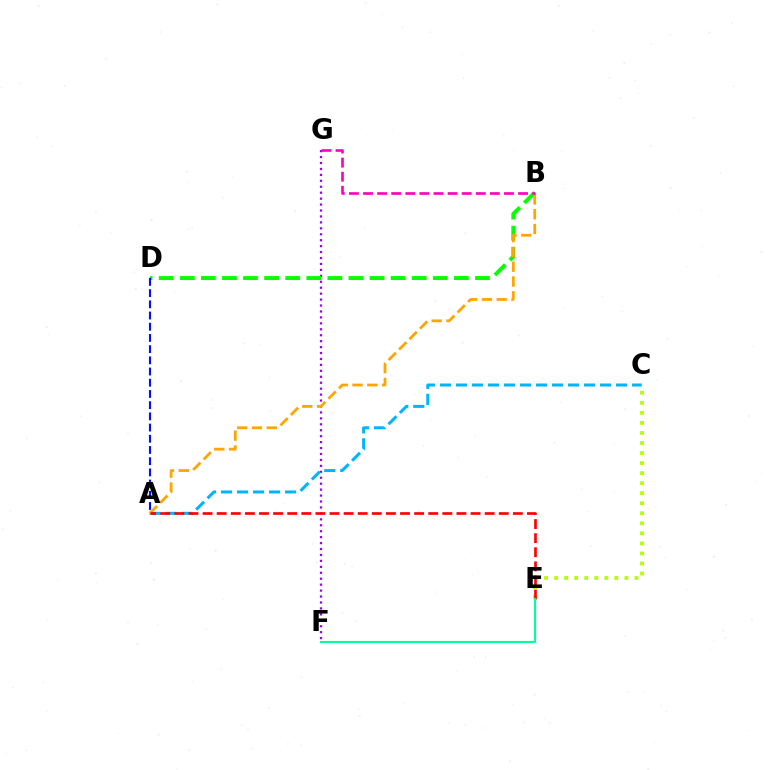{('C', 'E'): [{'color': '#b3ff00', 'line_style': 'dotted', 'thickness': 2.73}], ('F', 'G'): [{'color': '#9b00ff', 'line_style': 'dotted', 'thickness': 1.61}], ('B', 'D'): [{'color': '#08ff00', 'line_style': 'dashed', 'thickness': 2.86}], ('A', 'C'): [{'color': '#00b5ff', 'line_style': 'dashed', 'thickness': 2.18}], ('A', 'B'): [{'color': '#ffa500', 'line_style': 'dashed', 'thickness': 2.01}], ('A', 'D'): [{'color': '#0010ff', 'line_style': 'dashed', 'thickness': 1.52}], ('A', 'E'): [{'color': '#ff0000', 'line_style': 'dashed', 'thickness': 1.92}], ('B', 'G'): [{'color': '#ff00bd', 'line_style': 'dashed', 'thickness': 1.92}], ('E', 'F'): [{'color': '#00ff9d', 'line_style': 'solid', 'thickness': 1.52}]}